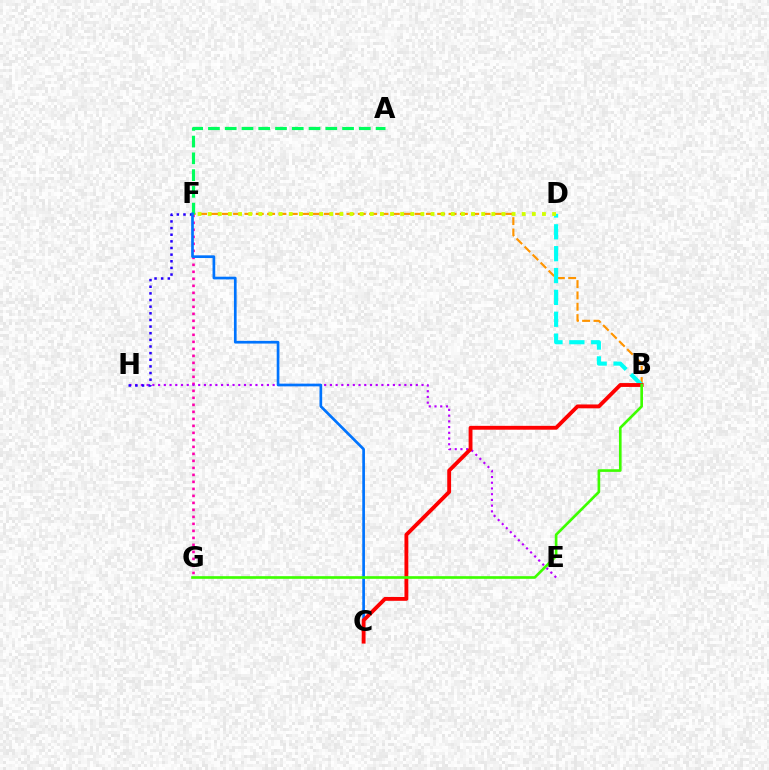{('F', 'G'): [{'color': '#ff00ac', 'line_style': 'dotted', 'thickness': 1.9}], ('E', 'H'): [{'color': '#b900ff', 'line_style': 'dotted', 'thickness': 1.56}], ('F', 'H'): [{'color': '#2500ff', 'line_style': 'dotted', 'thickness': 1.8}], ('B', 'F'): [{'color': '#ff9400', 'line_style': 'dashed', 'thickness': 1.54}], ('A', 'F'): [{'color': '#00ff5c', 'line_style': 'dashed', 'thickness': 2.28}], ('B', 'D'): [{'color': '#00fff6', 'line_style': 'dashed', 'thickness': 2.97}], ('D', 'F'): [{'color': '#d1ff00', 'line_style': 'dotted', 'thickness': 2.75}], ('C', 'F'): [{'color': '#0074ff', 'line_style': 'solid', 'thickness': 1.94}], ('B', 'C'): [{'color': '#ff0000', 'line_style': 'solid', 'thickness': 2.77}], ('B', 'G'): [{'color': '#3dff00', 'line_style': 'solid', 'thickness': 1.91}]}